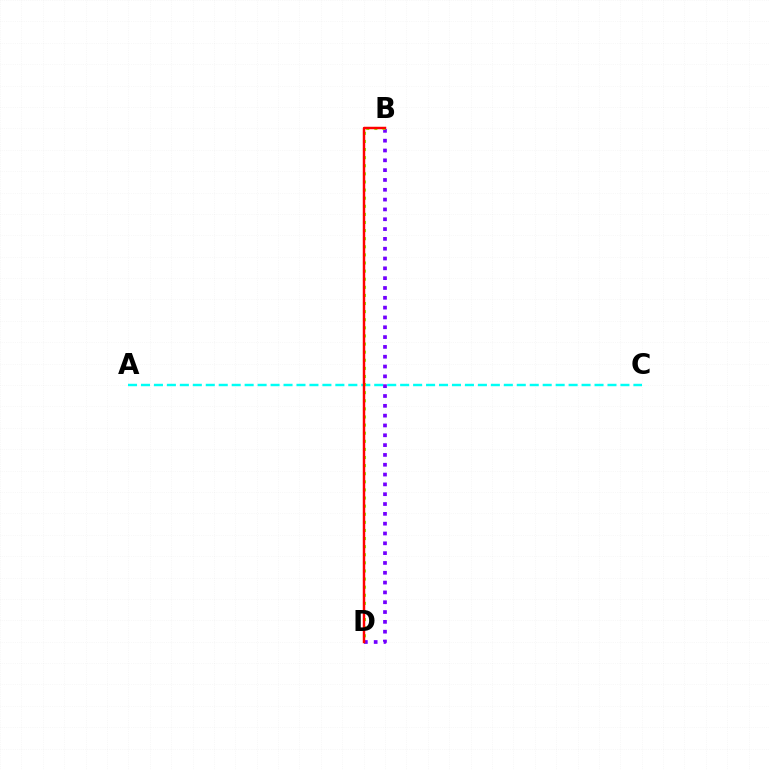{('A', 'C'): [{'color': '#00fff6', 'line_style': 'dashed', 'thickness': 1.76}], ('B', 'D'): [{'color': '#7200ff', 'line_style': 'dotted', 'thickness': 2.67}, {'color': '#84ff00', 'line_style': 'dotted', 'thickness': 2.2}, {'color': '#ff0000', 'line_style': 'solid', 'thickness': 1.77}]}